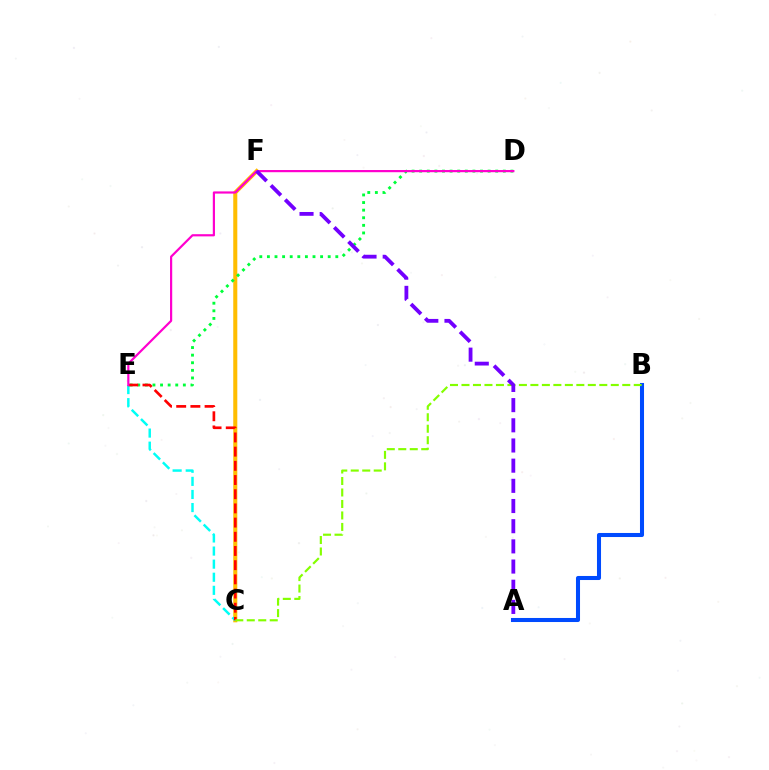{('C', 'F'): [{'color': '#ffbd00', 'line_style': 'solid', 'thickness': 2.92}], ('C', 'E'): [{'color': '#00fff6', 'line_style': 'dashed', 'thickness': 1.78}, {'color': '#ff0000', 'line_style': 'dashed', 'thickness': 1.93}], ('D', 'E'): [{'color': '#00ff39', 'line_style': 'dotted', 'thickness': 2.06}, {'color': '#ff00cf', 'line_style': 'solid', 'thickness': 1.58}], ('A', 'B'): [{'color': '#004bff', 'line_style': 'solid', 'thickness': 2.92}], ('B', 'C'): [{'color': '#84ff00', 'line_style': 'dashed', 'thickness': 1.56}], ('A', 'F'): [{'color': '#7200ff', 'line_style': 'dashed', 'thickness': 2.74}]}